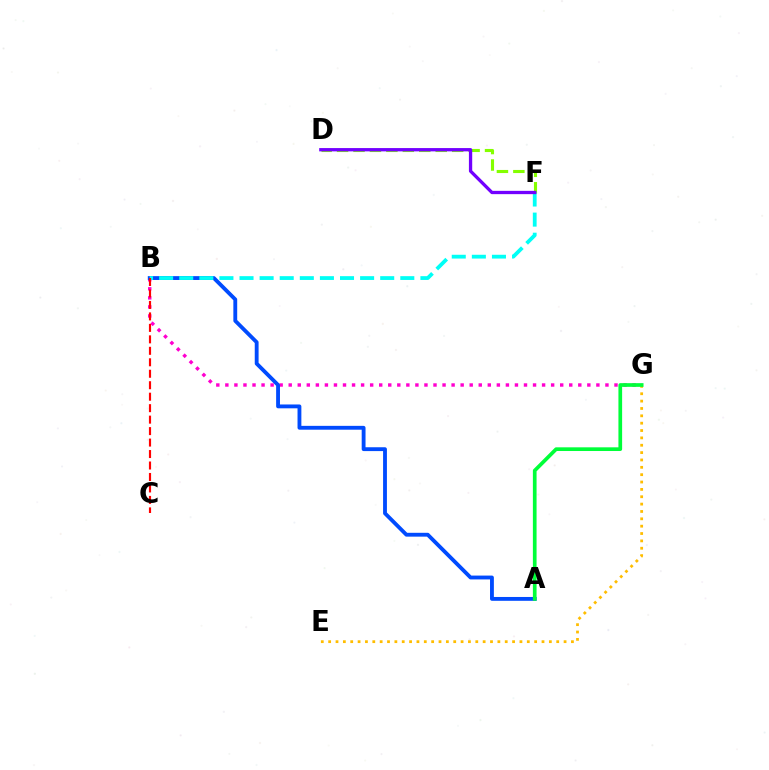{('B', 'G'): [{'color': '#ff00cf', 'line_style': 'dotted', 'thickness': 2.46}], ('A', 'B'): [{'color': '#004bff', 'line_style': 'solid', 'thickness': 2.77}], ('D', 'F'): [{'color': '#84ff00', 'line_style': 'dashed', 'thickness': 2.23}, {'color': '#7200ff', 'line_style': 'solid', 'thickness': 2.37}], ('E', 'G'): [{'color': '#ffbd00', 'line_style': 'dotted', 'thickness': 2.0}], ('A', 'G'): [{'color': '#00ff39', 'line_style': 'solid', 'thickness': 2.66}], ('B', 'F'): [{'color': '#00fff6', 'line_style': 'dashed', 'thickness': 2.73}], ('B', 'C'): [{'color': '#ff0000', 'line_style': 'dashed', 'thickness': 1.56}]}